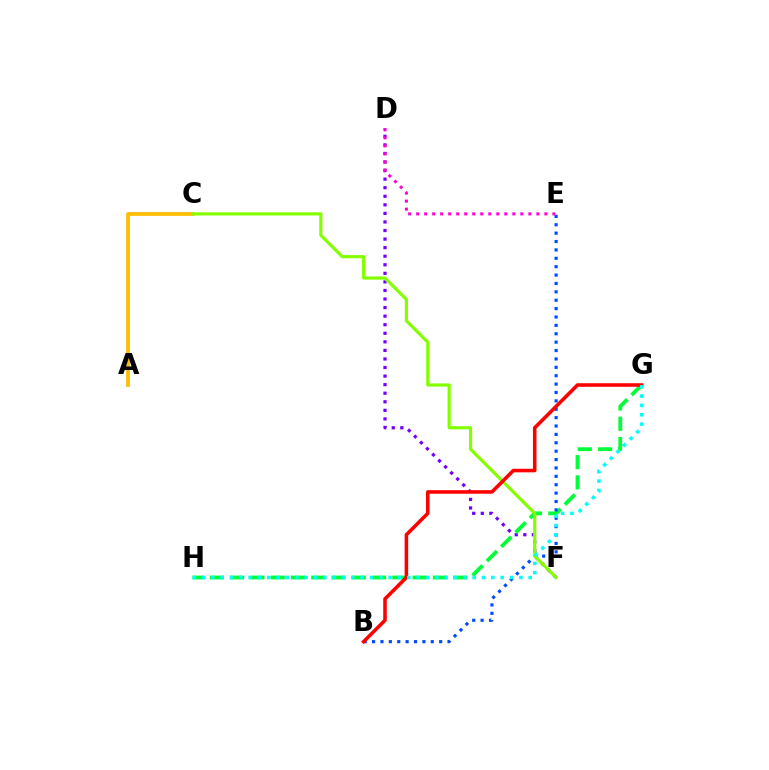{('D', 'F'): [{'color': '#7200ff', 'line_style': 'dotted', 'thickness': 2.33}], ('A', 'C'): [{'color': '#ffbd00', 'line_style': 'solid', 'thickness': 2.7}], ('G', 'H'): [{'color': '#00ff39', 'line_style': 'dashed', 'thickness': 2.76}, {'color': '#00fff6', 'line_style': 'dotted', 'thickness': 2.54}], ('B', 'E'): [{'color': '#004bff', 'line_style': 'dotted', 'thickness': 2.28}], ('C', 'F'): [{'color': '#84ff00', 'line_style': 'solid', 'thickness': 2.28}], ('D', 'E'): [{'color': '#ff00cf', 'line_style': 'dotted', 'thickness': 2.18}], ('B', 'G'): [{'color': '#ff0000', 'line_style': 'solid', 'thickness': 2.56}]}